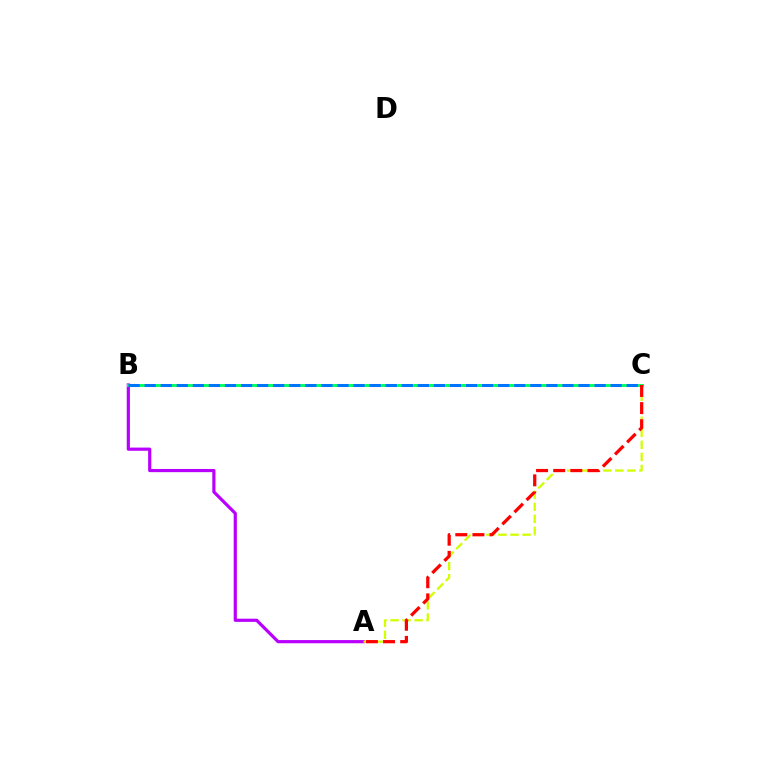{('A', 'B'): [{'color': '#b900ff', 'line_style': 'solid', 'thickness': 2.29}], ('B', 'C'): [{'color': '#00ff5c', 'line_style': 'solid', 'thickness': 2.09}, {'color': '#0074ff', 'line_style': 'dashed', 'thickness': 2.18}], ('A', 'C'): [{'color': '#d1ff00', 'line_style': 'dashed', 'thickness': 1.63}, {'color': '#ff0000', 'line_style': 'dashed', 'thickness': 2.33}]}